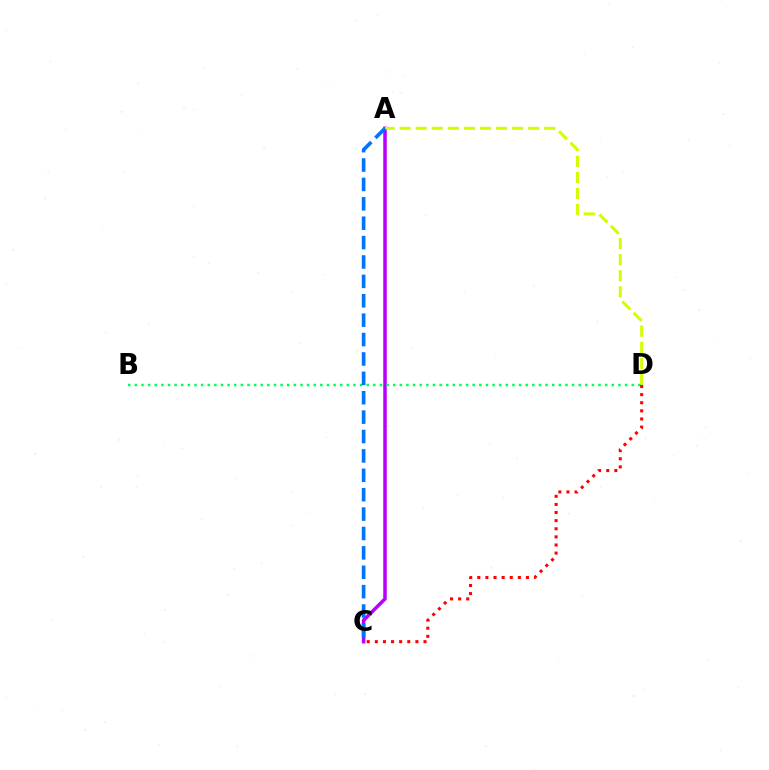{('A', 'C'): [{'color': '#b900ff', 'line_style': 'solid', 'thickness': 2.54}, {'color': '#0074ff', 'line_style': 'dashed', 'thickness': 2.63}], ('A', 'D'): [{'color': '#d1ff00', 'line_style': 'dashed', 'thickness': 2.18}], ('B', 'D'): [{'color': '#00ff5c', 'line_style': 'dotted', 'thickness': 1.8}], ('C', 'D'): [{'color': '#ff0000', 'line_style': 'dotted', 'thickness': 2.2}]}